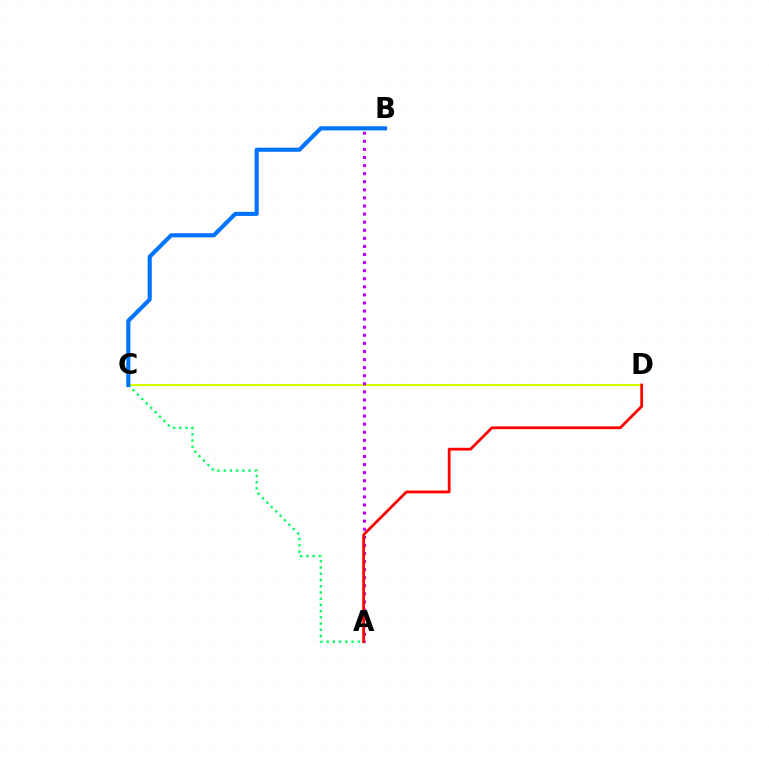{('A', 'C'): [{'color': '#00ff5c', 'line_style': 'dotted', 'thickness': 1.69}], ('C', 'D'): [{'color': '#d1ff00', 'line_style': 'solid', 'thickness': 1.53}], ('A', 'B'): [{'color': '#b900ff', 'line_style': 'dotted', 'thickness': 2.2}], ('A', 'D'): [{'color': '#ff0000', 'line_style': 'solid', 'thickness': 1.99}], ('B', 'C'): [{'color': '#0074ff', 'line_style': 'solid', 'thickness': 2.95}]}